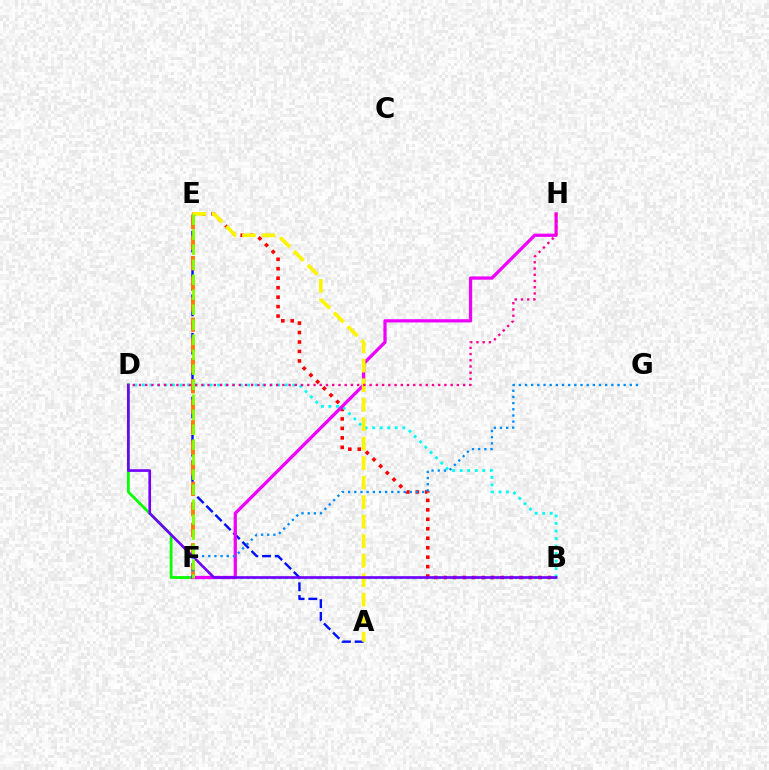{('B', 'F'): [{'color': '#00ff74', 'line_style': 'dotted', 'thickness': 1.74}], ('B', 'E'): [{'color': '#ff0000', 'line_style': 'dotted', 'thickness': 2.57}], ('A', 'E'): [{'color': '#0010ff', 'line_style': 'dashed', 'thickness': 1.73}, {'color': '#fcf500', 'line_style': 'dashed', 'thickness': 2.65}], ('E', 'F'): [{'color': '#ff7c00', 'line_style': 'dashed', 'thickness': 2.79}, {'color': '#84ff00', 'line_style': 'dashed', 'thickness': 2.04}], ('B', 'D'): [{'color': '#00fff6', 'line_style': 'dotted', 'thickness': 2.04}, {'color': '#7200ff', 'line_style': 'solid', 'thickness': 1.91}], ('D', 'F'): [{'color': '#08ff00', 'line_style': 'solid', 'thickness': 2.03}], ('F', 'H'): [{'color': '#ee00ff', 'line_style': 'solid', 'thickness': 2.33}], ('D', 'H'): [{'color': '#ff0094', 'line_style': 'dotted', 'thickness': 1.69}], ('F', 'G'): [{'color': '#008cff', 'line_style': 'dotted', 'thickness': 1.68}]}